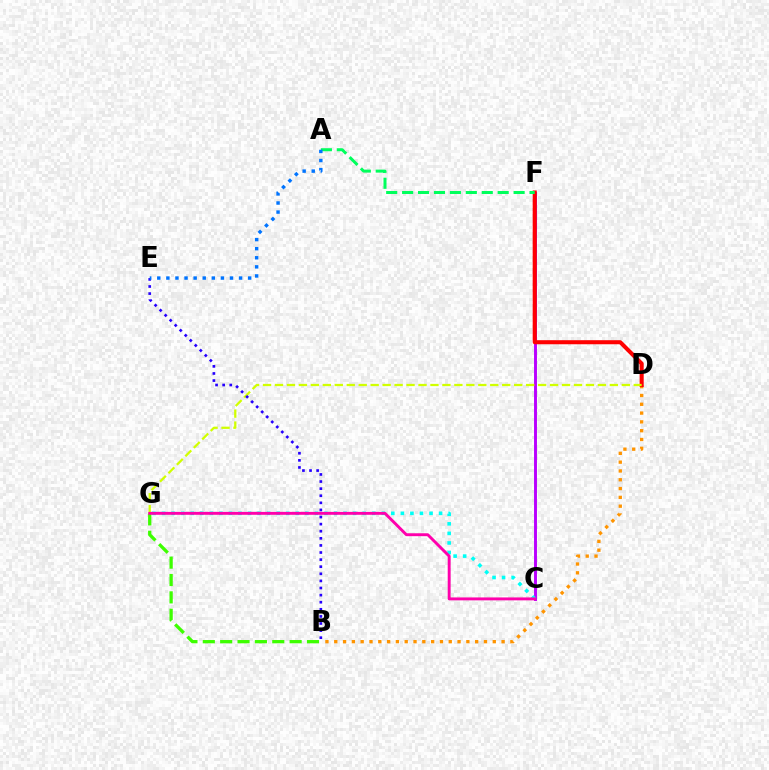{('B', 'G'): [{'color': '#3dff00', 'line_style': 'dashed', 'thickness': 2.36}], ('B', 'D'): [{'color': '#ff9400', 'line_style': 'dotted', 'thickness': 2.39}], ('C', 'F'): [{'color': '#b900ff', 'line_style': 'solid', 'thickness': 2.11}], ('D', 'F'): [{'color': '#ff0000', 'line_style': 'solid', 'thickness': 2.93}], ('D', 'G'): [{'color': '#d1ff00', 'line_style': 'dashed', 'thickness': 1.62}], ('B', 'E'): [{'color': '#2500ff', 'line_style': 'dotted', 'thickness': 1.93}], ('A', 'F'): [{'color': '#00ff5c', 'line_style': 'dashed', 'thickness': 2.16}], ('C', 'G'): [{'color': '#00fff6', 'line_style': 'dotted', 'thickness': 2.6}, {'color': '#ff00ac', 'line_style': 'solid', 'thickness': 2.1}], ('A', 'E'): [{'color': '#0074ff', 'line_style': 'dotted', 'thickness': 2.47}]}